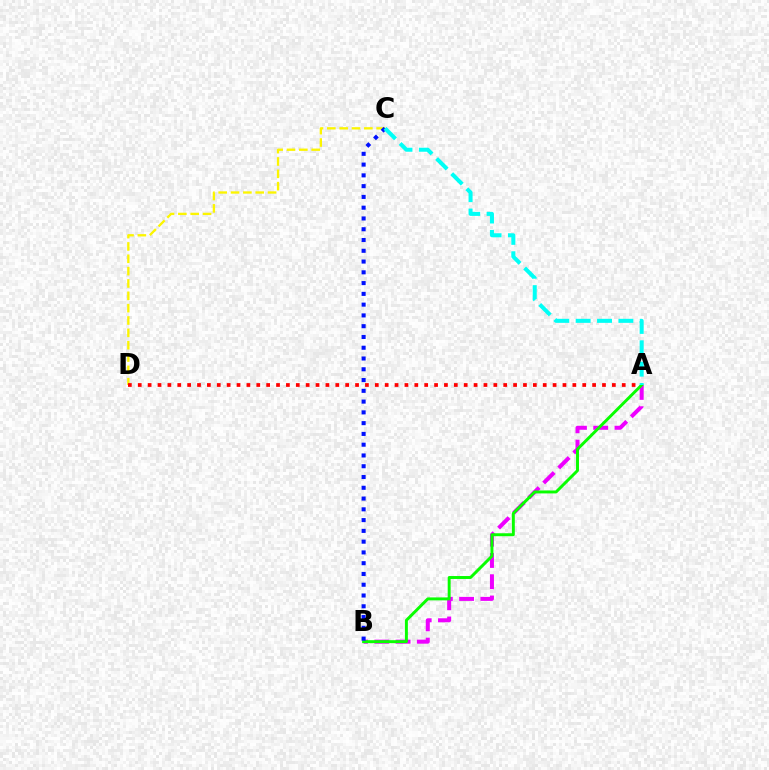{('C', 'D'): [{'color': '#fcf500', 'line_style': 'dashed', 'thickness': 1.68}], ('A', 'D'): [{'color': '#ff0000', 'line_style': 'dotted', 'thickness': 2.68}], ('A', 'B'): [{'color': '#ee00ff', 'line_style': 'dashed', 'thickness': 2.89}, {'color': '#08ff00', 'line_style': 'solid', 'thickness': 2.12}], ('B', 'C'): [{'color': '#0010ff', 'line_style': 'dotted', 'thickness': 2.93}], ('A', 'C'): [{'color': '#00fff6', 'line_style': 'dashed', 'thickness': 2.9}]}